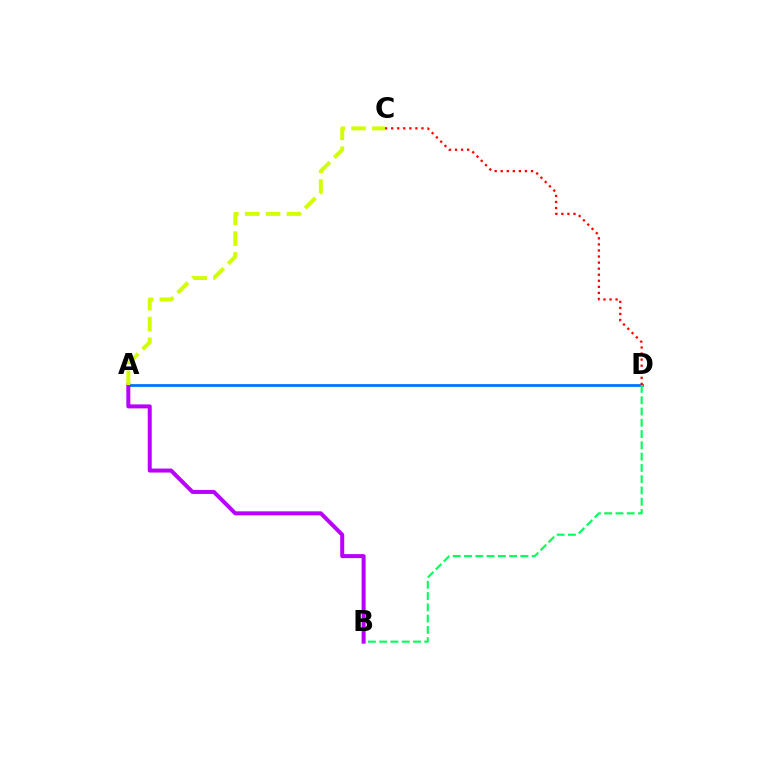{('A', 'D'): [{'color': '#0074ff', 'line_style': 'solid', 'thickness': 2.0}], ('C', 'D'): [{'color': '#ff0000', 'line_style': 'dotted', 'thickness': 1.65}], ('B', 'D'): [{'color': '#00ff5c', 'line_style': 'dashed', 'thickness': 1.53}], ('A', 'B'): [{'color': '#b900ff', 'line_style': 'solid', 'thickness': 2.87}], ('A', 'C'): [{'color': '#d1ff00', 'line_style': 'dashed', 'thickness': 2.83}]}